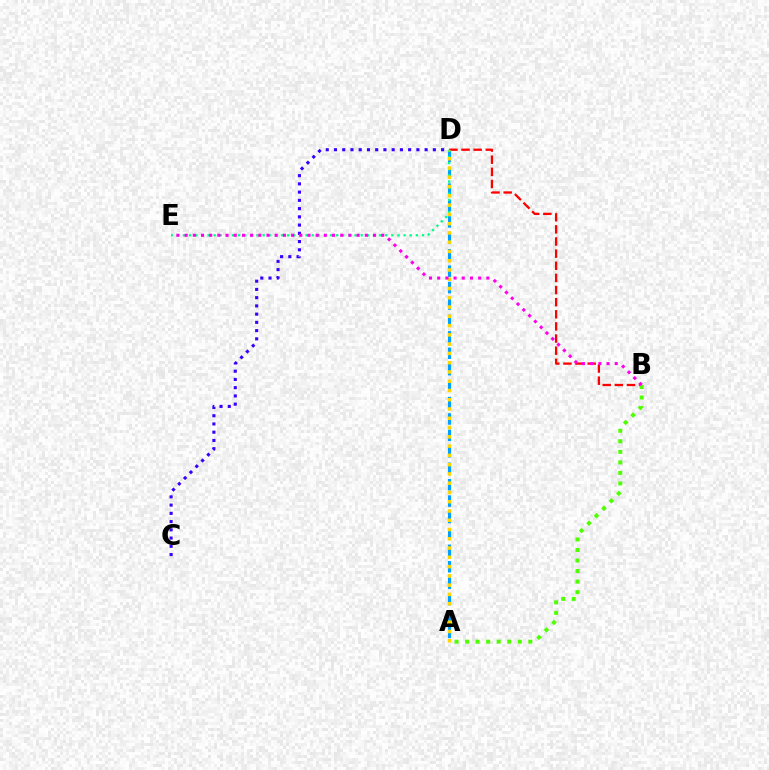{('B', 'D'): [{'color': '#ff0000', 'line_style': 'dashed', 'thickness': 1.65}], ('C', 'D'): [{'color': '#3700ff', 'line_style': 'dotted', 'thickness': 2.24}], ('A', 'D'): [{'color': '#009eff', 'line_style': 'dashed', 'thickness': 2.23}, {'color': '#ffd500', 'line_style': 'dotted', 'thickness': 2.52}], ('A', 'B'): [{'color': '#4fff00', 'line_style': 'dotted', 'thickness': 2.86}], ('D', 'E'): [{'color': '#00ff86', 'line_style': 'dotted', 'thickness': 1.67}], ('B', 'E'): [{'color': '#ff00ed', 'line_style': 'dotted', 'thickness': 2.23}]}